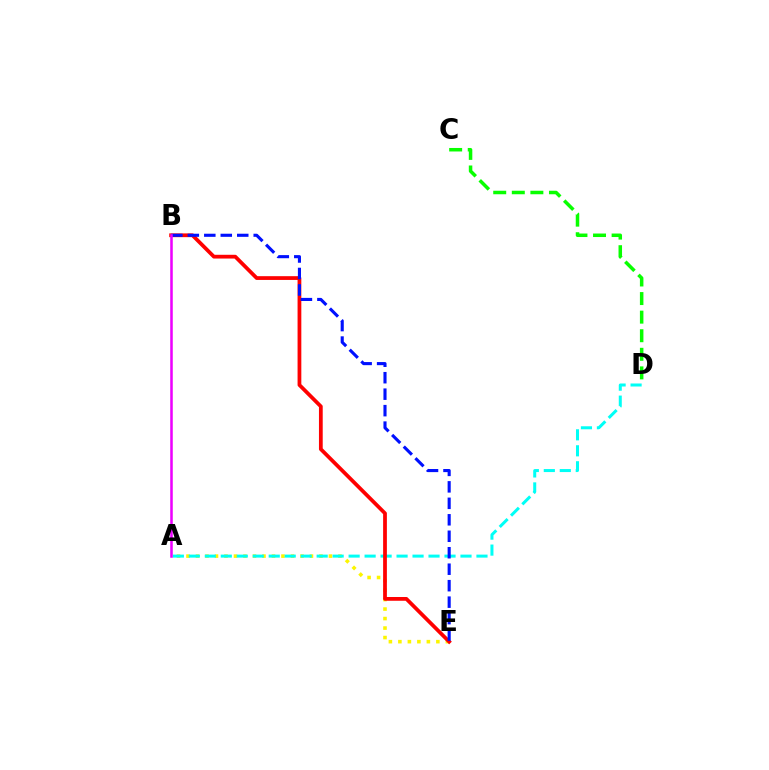{('C', 'D'): [{'color': '#08ff00', 'line_style': 'dashed', 'thickness': 2.52}], ('A', 'E'): [{'color': '#fcf500', 'line_style': 'dotted', 'thickness': 2.58}], ('A', 'D'): [{'color': '#00fff6', 'line_style': 'dashed', 'thickness': 2.17}], ('B', 'E'): [{'color': '#ff0000', 'line_style': 'solid', 'thickness': 2.71}, {'color': '#0010ff', 'line_style': 'dashed', 'thickness': 2.24}], ('A', 'B'): [{'color': '#ee00ff', 'line_style': 'solid', 'thickness': 1.83}]}